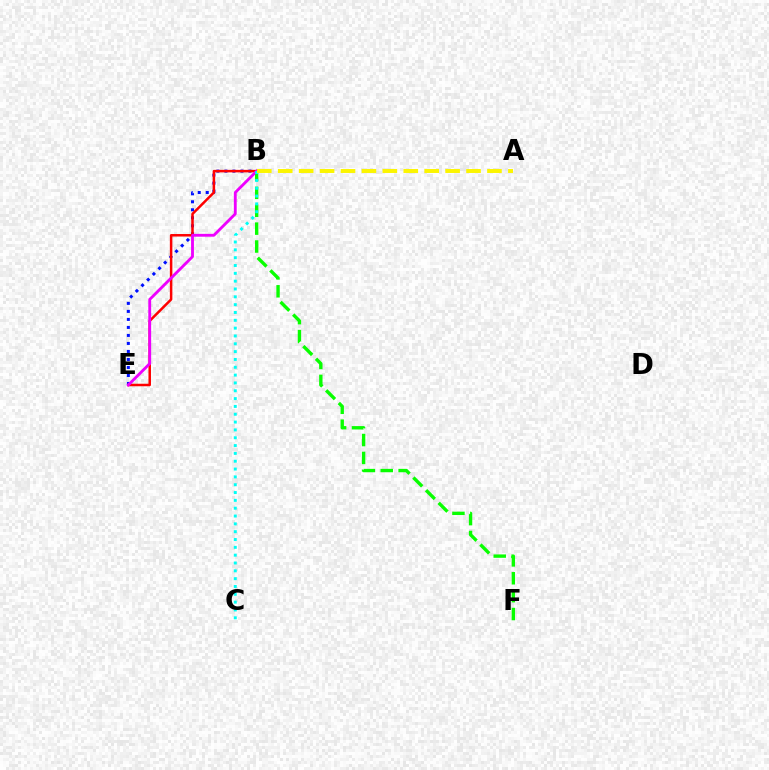{('B', 'F'): [{'color': '#08ff00', 'line_style': 'dashed', 'thickness': 2.43}], ('B', 'E'): [{'color': '#0010ff', 'line_style': 'dotted', 'thickness': 2.18}, {'color': '#ff0000', 'line_style': 'solid', 'thickness': 1.8}, {'color': '#ee00ff', 'line_style': 'solid', 'thickness': 2.05}], ('B', 'C'): [{'color': '#00fff6', 'line_style': 'dotted', 'thickness': 2.13}], ('A', 'B'): [{'color': '#fcf500', 'line_style': 'dashed', 'thickness': 2.84}]}